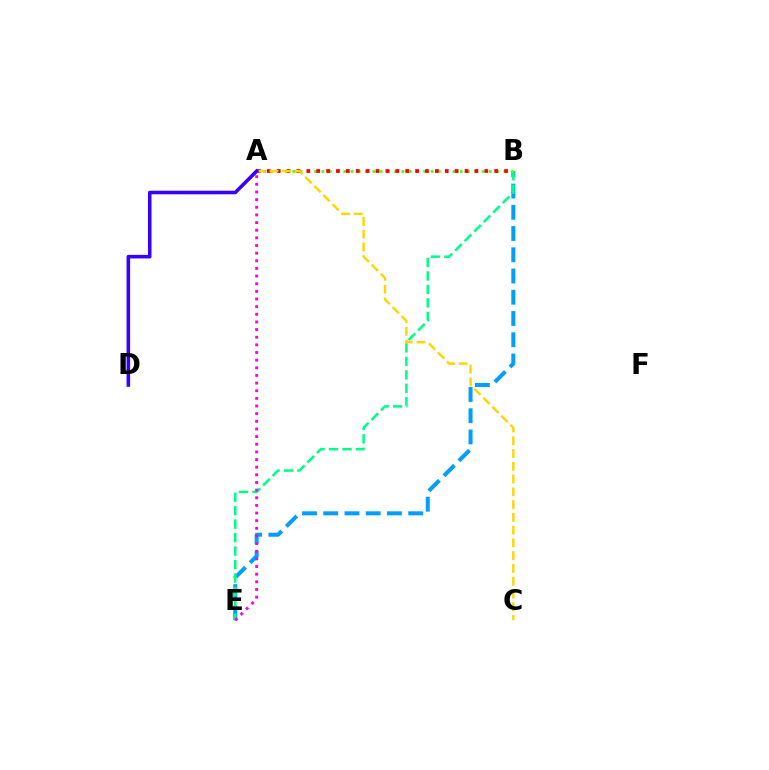{('B', 'E'): [{'color': '#009eff', 'line_style': 'dashed', 'thickness': 2.89}, {'color': '#00ff86', 'line_style': 'dashed', 'thickness': 1.83}], ('A', 'E'): [{'color': '#ff00ed', 'line_style': 'dotted', 'thickness': 2.08}], ('A', 'B'): [{'color': '#4fff00', 'line_style': 'dotted', 'thickness': 1.98}, {'color': '#ff0000', 'line_style': 'dotted', 'thickness': 2.69}], ('A', 'C'): [{'color': '#ffd500', 'line_style': 'dashed', 'thickness': 1.73}], ('A', 'D'): [{'color': '#3700ff', 'line_style': 'solid', 'thickness': 2.57}]}